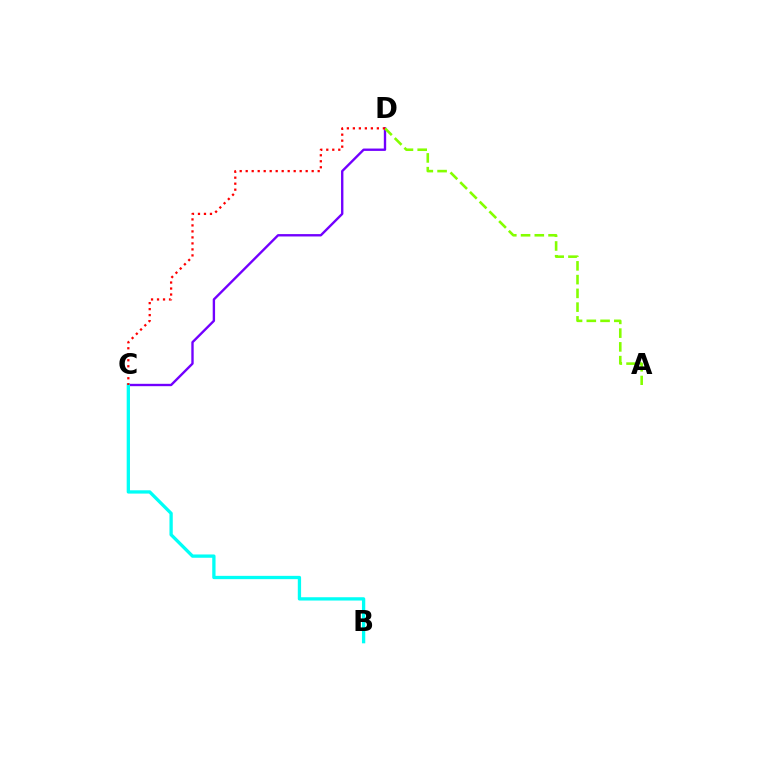{('C', 'D'): [{'color': '#7200ff', 'line_style': 'solid', 'thickness': 1.71}, {'color': '#ff0000', 'line_style': 'dotted', 'thickness': 1.63}], ('A', 'D'): [{'color': '#84ff00', 'line_style': 'dashed', 'thickness': 1.87}], ('B', 'C'): [{'color': '#00fff6', 'line_style': 'solid', 'thickness': 2.38}]}